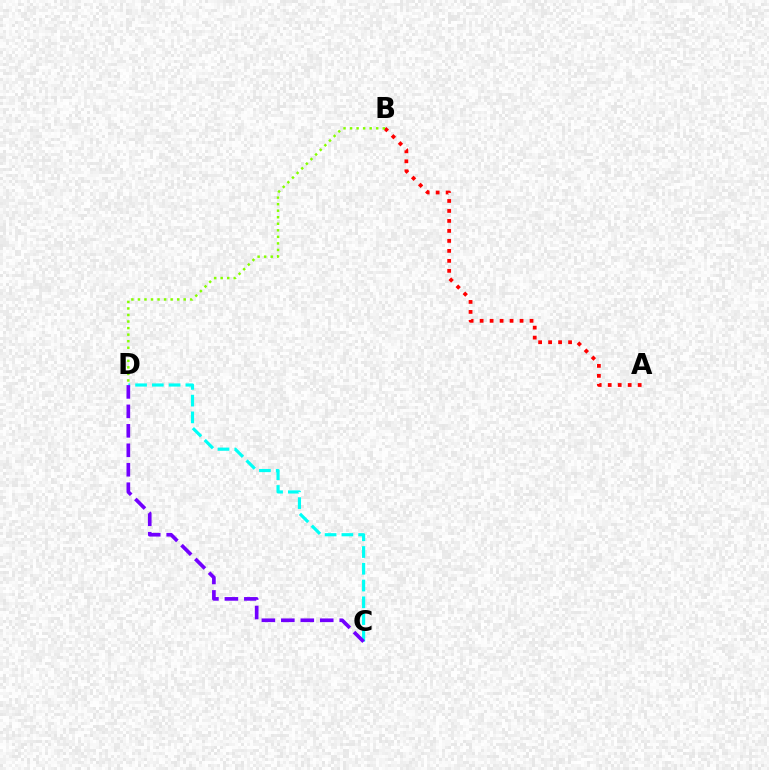{('C', 'D'): [{'color': '#00fff6', 'line_style': 'dashed', 'thickness': 2.28}, {'color': '#7200ff', 'line_style': 'dashed', 'thickness': 2.64}], ('A', 'B'): [{'color': '#ff0000', 'line_style': 'dotted', 'thickness': 2.71}], ('B', 'D'): [{'color': '#84ff00', 'line_style': 'dotted', 'thickness': 1.78}]}